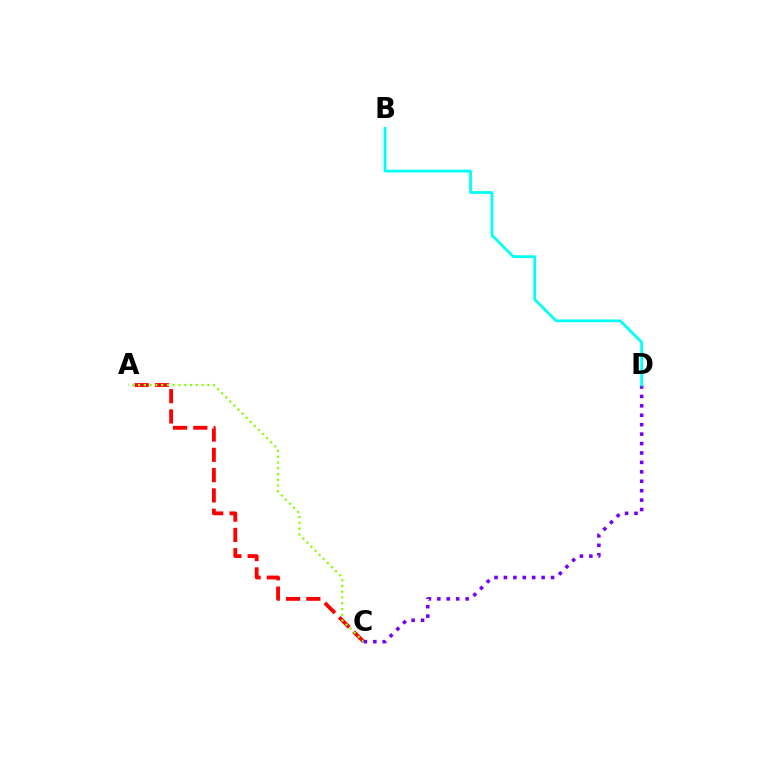{('A', 'C'): [{'color': '#ff0000', 'line_style': 'dashed', 'thickness': 2.76}, {'color': '#84ff00', 'line_style': 'dotted', 'thickness': 1.57}], ('C', 'D'): [{'color': '#7200ff', 'line_style': 'dotted', 'thickness': 2.56}], ('B', 'D'): [{'color': '#00fff6', 'line_style': 'solid', 'thickness': 2.0}]}